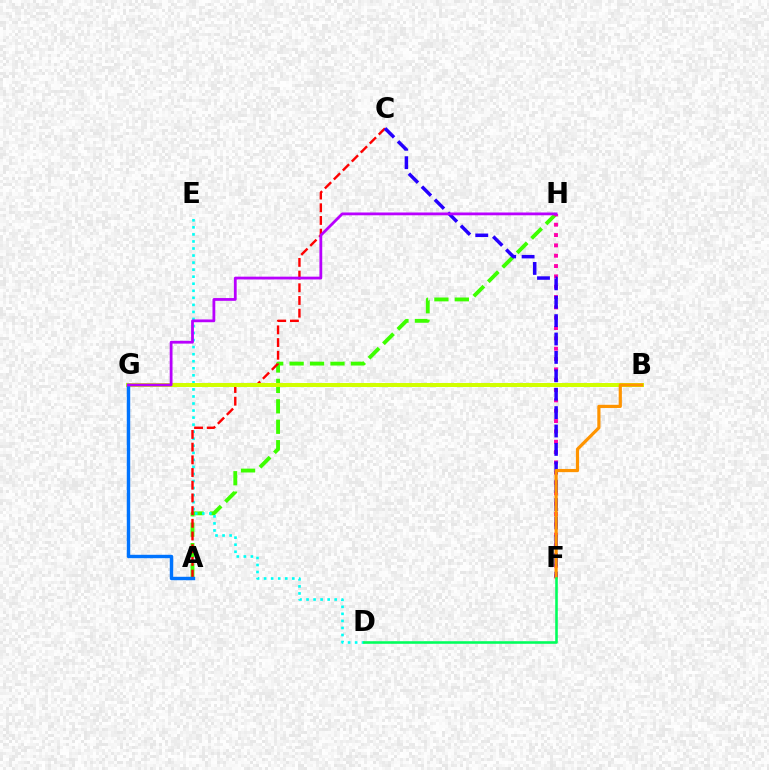{('A', 'H'): [{'color': '#3dff00', 'line_style': 'dashed', 'thickness': 2.78}], ('D', 'E'): [{'color': '#00fff6', 'line_style': 'dotted', 'thickness': 1.91}], ('F', 'H'): [{'color': '#ff00ac', 'line_style': 'dotted', 'thickness': 2.81}], ('A', 'C'): [{'color': '#ff0000', 'line_style': 'dashed', 'thickness': 1.72}], ('B', 'G'): [{'color': '#d1ff00', 'line_style': 'solid', 'thickness': 2.88}], ('C', 'F'): [{'color': '#2500ff', 'line_style': 'dashed', 'thickness': 2.5}], ('A', 'G'): [{'color': '#0074ff', 'line_style': 'solid', 'thickness': 2.46}], ('B', 'F'): [{'color': '#ff9400', 'line_style': 'solid', 'thickness': 2.29}], ('D', 'F'): [{'color': '#00ff5c', 'line_style': 'solid', 'thickness': 1.86}], ('G', 'H'): [{'color': '#b900ff', 'line_style': 'solid', 'thickness': 2.01}]}